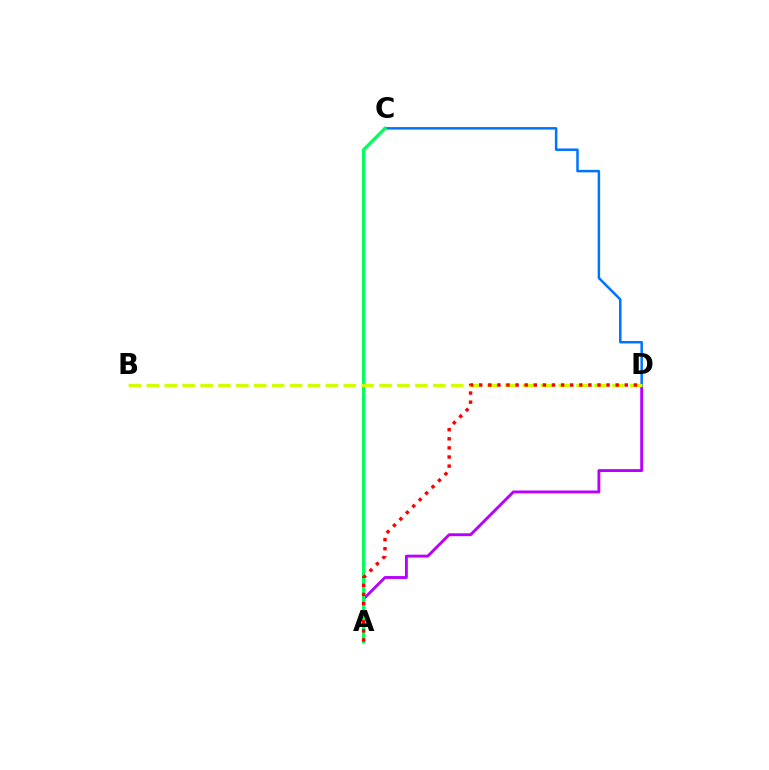{('A', 'D'): [{'color': '#b900ff', 'line_style': 'solid', 'thickness': 2.07}, {'color': '#ff0000', 'line_style': 'dotted', 'thickness': 2.47}], ('C', 'D'): [{'color': '#0074ff', 'line_style': 'solid', 'thickness': 1.79}], ('A', 'C'): [{'color': '#00ff5c', 'line_style': 'solid', 'thickness': 2.29}], ('B', 'D'): [{'color': '#d1ff00', 'line_style': 'dashed', 'thickness': 2.43}]}